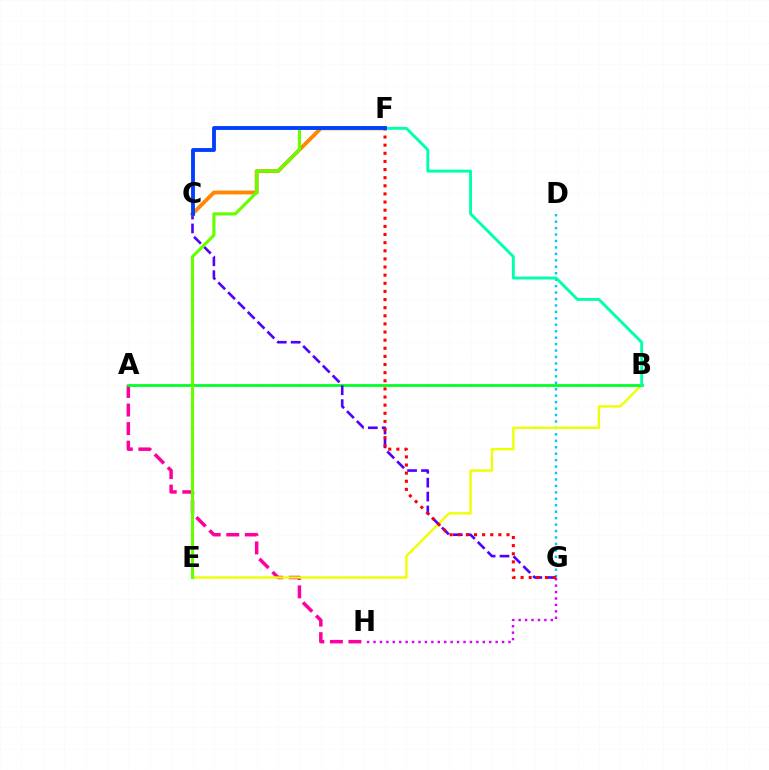{('G', 'H'): [{'color': '#d600ff', 'line_style': 'dotted', 'thickness': 1.75}], ('A', 'H'): [{'color': '#ff00a0', 'line_style': 'dashed', 'thickness': 2.52}], ('D', 'G'): [{'color': '#00c7ff', 'line_style': 'dotted', 'thickness': 1.75}], ('B', 'E'): [{'color': '#eeff00', 'line_style': 'solid', 'thickness': 1.71}], ('A', 'B'): [{'color': '#00ff27', 'line_style': 'solid', 'thickness': 2.0}], ('C', 'G'): [{'color': '#4f00ff', 'line_style': 'dashed', 'thickness': 1.89}], ('C', 'F'): [{'color': '#ff8800', 'line_style': 'solid', 'thickness': 2.78}, {'color': '#003fff', 'line_style': 'solid', 'thickness': 2.77}], ('F', 'G'): [{'color': '#ff0000', 'line_style': 'dotted', 'thickness': 2.21}], ('B', 'F'): [{'color': '#00ffaf', 'line_style': 'solid', 'thickness': 2.08}], ('E', 'F'): [{'color': '#66ff00', 'line_style': 'solid', 'thickness': 2.25}]}